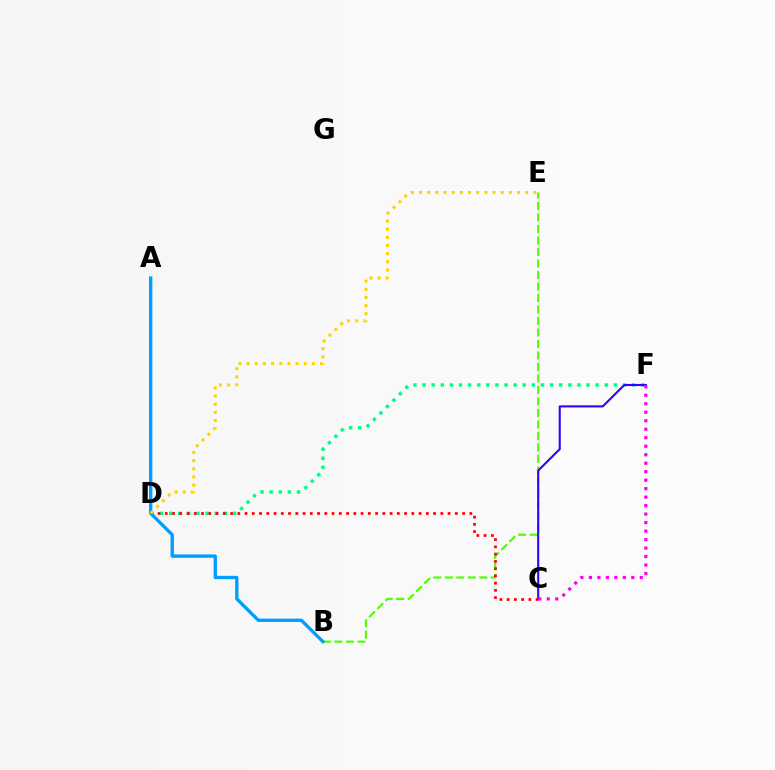{('D', 'F'): [{'color': '#00ff86', 'line_style': 'dotted', 'thickness': 2.48}], ('B', 'E'): [{'color': '#4fff00', 'line_style': 'dashed', 'thickness': 1.56}], ('C', 'D'): [{'color': '#ff0000', 'line_style': 'dotted', 'thickness': 1.97}], ('C', 'F'): [{'color': '#3700ff', 'line_style': 'solid', 'thickness': 1.51}, {'color': '#ff00ed', 'line_style': 'dotted', 'thickness': 2.31}], ('A', 'B'): [{'color': '#009eff', 'line_style': 'solid', 'thickness': 2.4}], ('D', 'E'): [{'color': '#ffd500', 'line_style': 'dotted', 'thickness': 2.22}]}